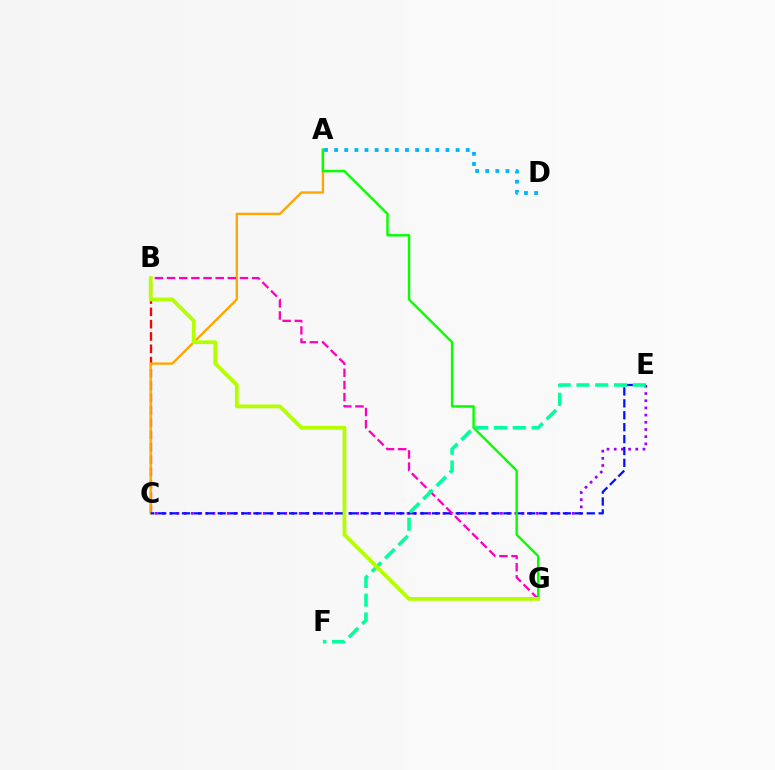{('C', 'E'): [{'color': '#9b00ff', 'line_style': 'dotted', 'thickness': 1.95}, {'color': '#0010ff', 'line_style': 'dashed', 'thickness': 1.62}], ('B', 'C'): [{'color': '#ff0000', 'line_style': 'dashed', 'thickness': 1.67}], ('A', 'C'): [{'color': '#ffa500', 'line_style': 'solid', 'thickness': 1.68}], ('A', 'G'): [{'color': '#08ff00', 'line_style': 'solid', 'thickness': 1.74}], ('A', 'D'): [{'color': '#00b5ff', 'line_style': 'dotted', 'thickness': 2.75}], ('B', 'G'): [{'color': '#ff00bd', 'line_style': 'dashed', 'thickness': 1.65}, {'color': '#b3ff00', 'line_style': 'solid', 'thickness': 2.73}], ('E', 'F'): [{'color': '#00ff9d', 'line_style': 'dashed', 'thickness': 2.55}]}